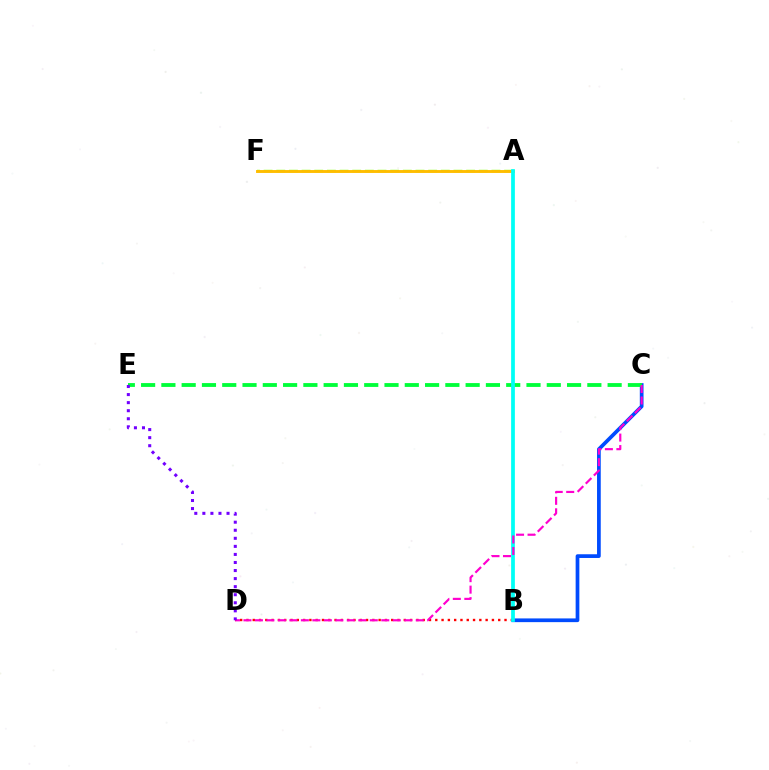{('A', 'F'): [{'color': '#84ff00', 'line_style': 'dashed', 'thickness': 1.72}, {'color': '#ffbd00', 'line_style': 'solid', 'thickness': 2.09}], ('B', 'D'): [{'color': '#ff0000', 'line_style': 'dotted', 'thickness': 1.71}], ('B', 'C'): [{'color': '#004bff', 'line_style': 'solid', 'thickness': 2.68}], ('C', 'E'): [{'color': '#00ff39', 'line_style': 'dashed', 'thickness': 2.76}], ('A', 'B'): [{'color': '#00fff6', 'line_style': 'solid', 'thickness': 2.7}], ('C', 'D'): [{'color': '#ff00cf', 'line_style': 'dashed', 'thickness': 1.56}], ('D', 'E'): [{'color': '#7200ff', 'line_style': 'dotted', 'thickness': 2.19}]}